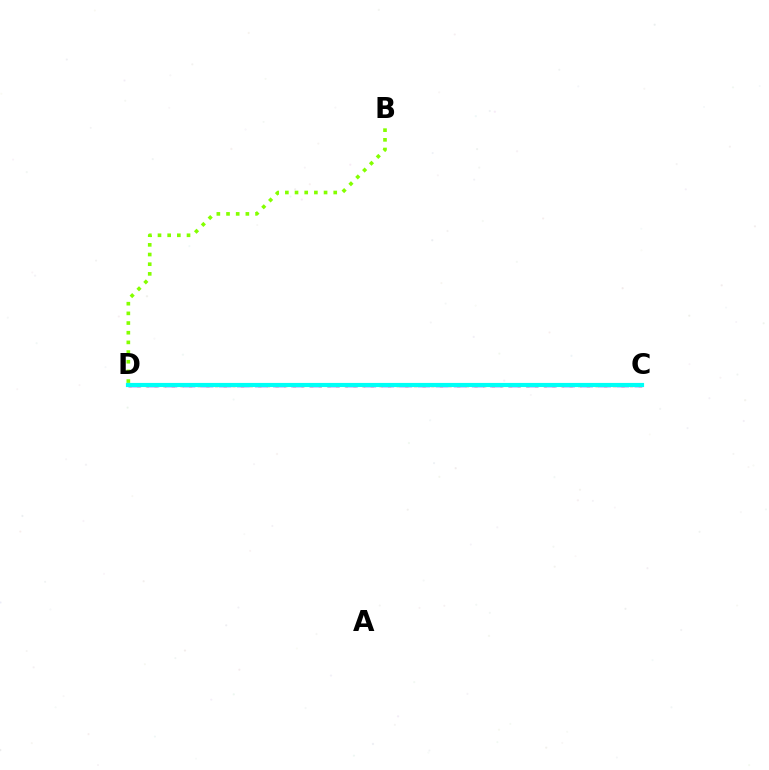{('C', 'D'): [{'color': '#7200ff', 'line_style': 'dashed', 'thickness': 2.46}, {'color': '#ff0000', 'line_style': 'dotted', 'thickness': 2.35}, {'color': '#00fff6', 'line_style': 'solid', 'thickness': 3.0}], ('B', 'D'): [{'color': '#84ff00', 'line_style': 'dotted', 'thickness': 2.63}]}